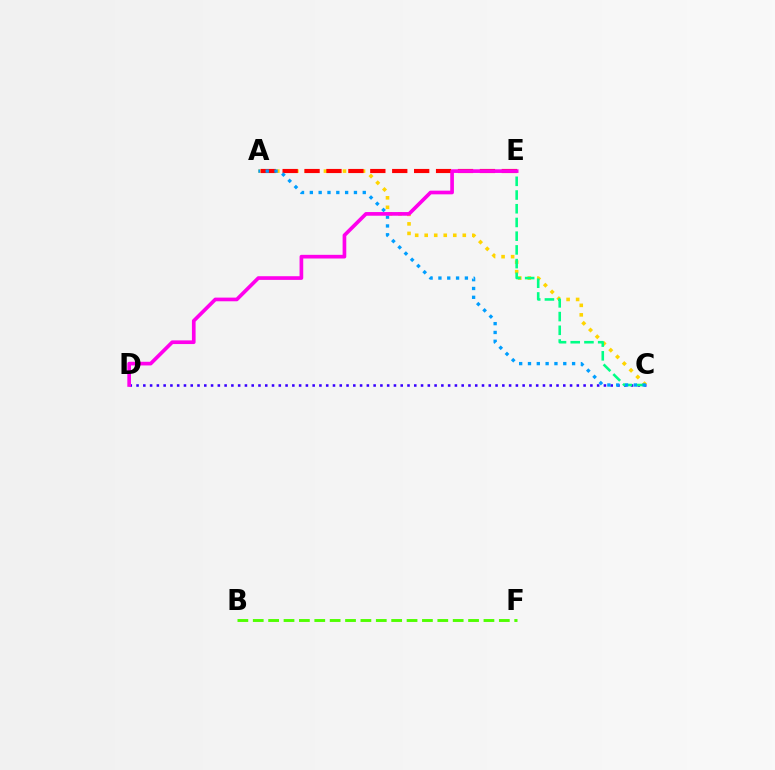{('B', 'F'): [{'color': '#4fff00', 'line_style': 'dashed', 'thickness': 2.09}], ('A', 'C'): [{'color': '#ffd500', 'line_style': 'dotted', 'thickness': 2.59}, {'color': '#009eff', 'line_style': 'dotted', 'thickness': 2.4}], ('A', 'E'): [{'color': '#ff0000', 'line_style': 'dashed', 'thickness': 2.98}], ('C', 'D'): [{'color': '#3700ff', 'line_style': 'dotted', 'thickness': 1.84}], ('C', 'E'): [{'color': '#00ff86', 'line_style': 'dashed', 'thickness': 1.86}], ('D', 'E'): [{'color': '#ff00ed', 'line_style': 'solid', 'thickness': 2.64}]}